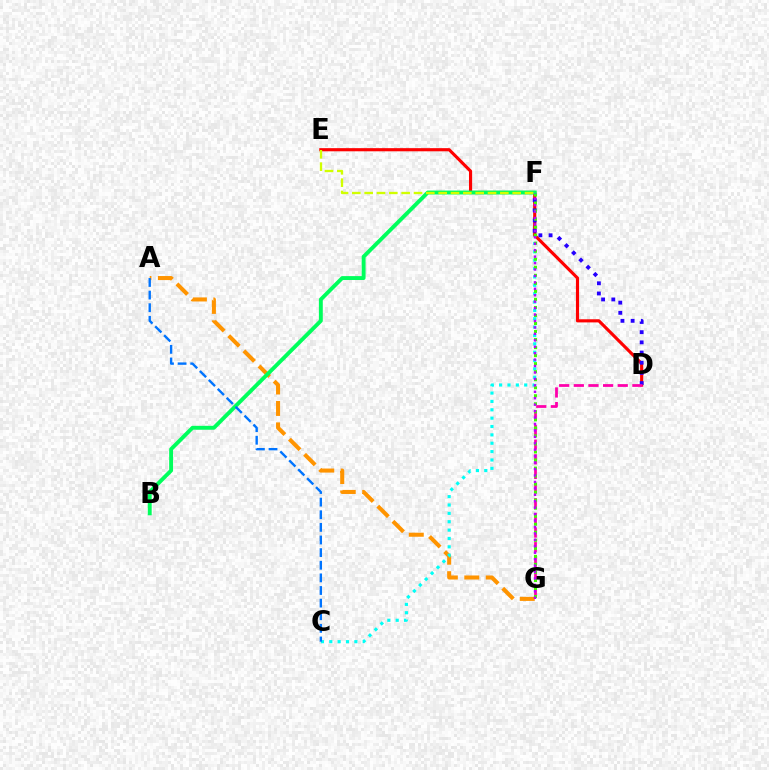{('A', 'G'): [{'color': '#ff9400', 'line_style': 'dashed', 'thickness': 2.91}], ('C', 'F'): [{'color': '#00fff6', 'line_style': 'dotted', 'thickness': 2.27}], ('D', 'E'): [{'color': '#ff0000', 'line_style': 'solid', 'thickness': 2.26}], ('D', 'F'): [{'color': '#2500ff', 'line_style': 'dotted', 'thickness': 2.77}], ('D', 'G'): [{'color': '#ff00ac', 'line_style': 'dashed', 'thickness': 1.99}], ('F', 'G'): [{'color': '#3dff00', 'line_style': 'dotted', 'thickness': 2.18}, {'color': '#b900ff', 'line_style': 'dotted', 'thickness': 1.75}], ('B', 'F'): [{'color': '#00ff5c', 'line_style': 'solid', 'thickness': 2.81}], ('A', 'C'): [{'color': '#0074ff', 'line_style': 'dashed', 'thickness': 1.71}], ('E', 'F'): [{'color': '#d1ff00', 'line_style': 'dashed', 'thickness': 1.68}]}